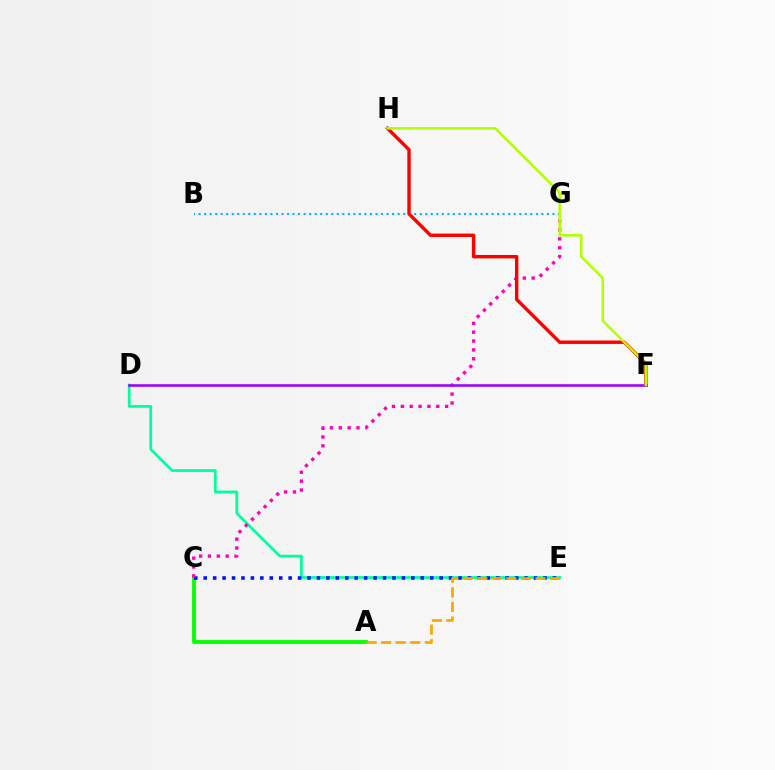{('D', 'E'): [{'color': '#00ff9d', 'line_style': 'solid', 'thickness': 1.97}], ('A', 'C'): [{'color': '#08ff00', 'line_style': 'solid', 'thickness': 2.76}], ('B', 'G'): [{'color': '#00b5ff', 'line_style': 'dotted', 'thickness': 1.5}], ('C', 'E'): [{'color': '#0010ff', 'line_style': 'dotted', 'thickness': 2.56}], ('C', 'G'): [{'color': '#ff00bd', 'line_style': 'dotted', 'thickness': 2.41}], ('F', 'H'): [{'color': '#ff0000', 'line_style': 'solid', 'thickness': 2.46}, {'color': '#b3ff00', 'line_style': 'solid', 'thickness': 1.82}], ('D', 'F'): [{'color': '#9b00ff', 'line_style': 'solid', 'thickness': 1.83}], ('A', 'E'): [{'color': '#ffa500', 'line_style': 'dashed', 'thickness': 1.98}]}